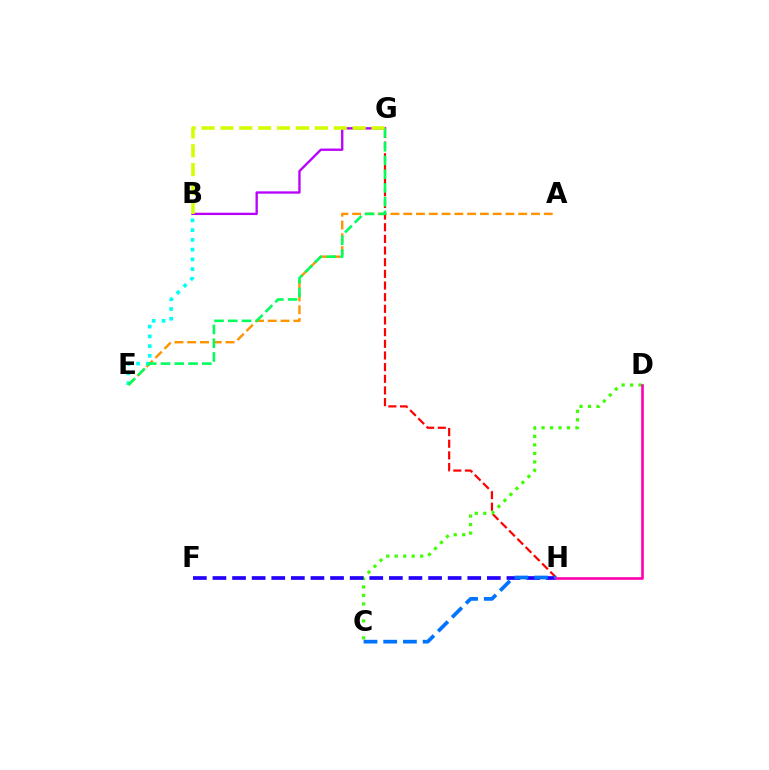{('A', 'E'): [{'color': '#ff9400', 'line_style': 'dashed', 'thickness': 1.74}], ('G', 'H'): [{'color': '#ff0000', 'line_style': 'dashed', 'thickness': 1.58}], ('B', 'G'): [{'color': '#b900ff', 'line_style': 'solid', 'thickness': 1.68}, {'color': '#d1ff00', 'line_style': 'dashed', 'thickness': 2.57}], ('C', 'D'): [{'color': '#3dff00', 'line_style': 'dotted', 'thickness': 2.31}], ('B', 'E'): [{'color': '#00fff6', 'line_style': 'dotted', 'thickness': 2.65}], ('E', 'G'): [{'color': '#00ff5c', 'line_style': 'dashed', 'thickness': 1.87}], ('F', 'H'): [{'color': '#2500ff', 'line_style': 'dashed', 'thickness': 2.66}], ('C', 'H'): [{'color': '#0074ff', 'line_style': 'dashed', 'thickness': 2.68}], ('D', 'H'): [{'color': '#ff00ac', 'line_style': 'solid', 'thickness': 1.89}]}